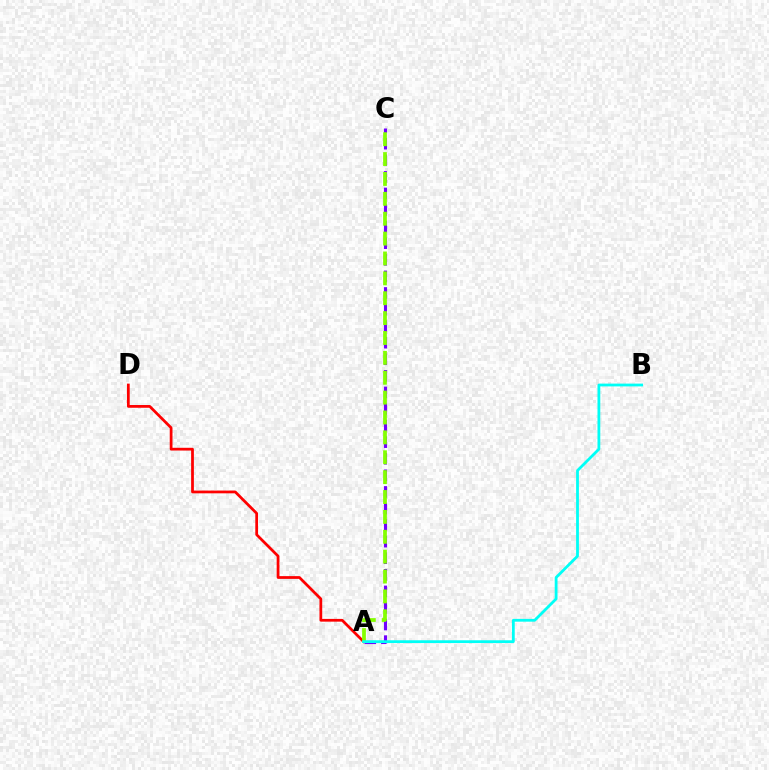{('A', 'C'): [{'color': '#7200ff', 'line_style': 'dashed', 'thickness': 2.25}, {'color': '#84ff00', 'line_style': 'dashed', 'thickness': 2.7}], ('A', 'D'): [{'color': '#ff0000', 'line_style': 'solid', 'thickness': 1.98}], ('A', 'B'): [{'color': '#00fff6', 'line_style': 'solid', 'thickness': 2.01}]}